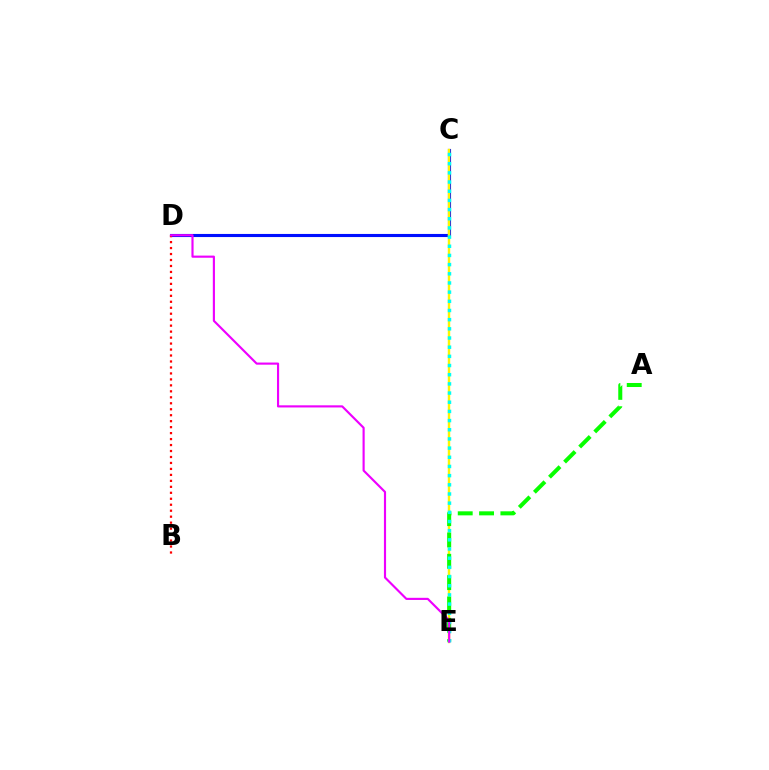{('C', 'D'): [{'color': '#0010ff', 'line_style': 'solid', 'thickness': 2.23}], ('C', 'E'): [{'color': '#fcf500', 'line_style': 'solid', 'thickness': 1.75}, {'color': '#00fff6', 'line_style': 'dotted', 'thickness': 2.49}], ('A', 'E'): [{'color': '#08ff00', 'line_style': 'dashed', 'thickness': 2.9}], ('B', 'D'): [{'color': '#ff0000', 'line_style': 'dotted', 'thickness': 1.62}], ('D', 'E'): [{'color': '#ee00ff', 'line_style': 'solid', 'thickness': 1.55}]}